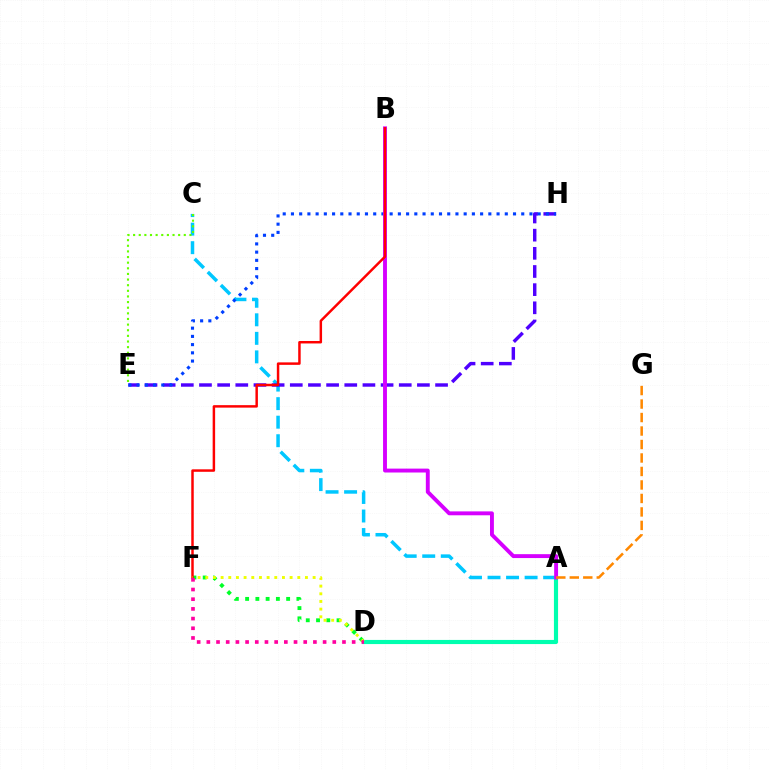{('A', 'C'): [{'color': '#00c7ff', 'line_style': 'dashed', 'thickness': 2.52}], ('A', 'D'): [{'color': '#00ffaf', 'line_style': 'solid', 'thickness': 2.98}], ('E', 'H'): [{'color': '#4f00ff', 'line_style': 'dashed', 'thickness': 2.47}, {'color': '#003fff', 'line_style': 'dotted', 'thickness': 2.23}], ('D', 'F'): [{'color': '#00ff27', 'line_style': 'dotted', 'thickness': 2.79}, {'color': '#eeff00', 'line_style': 'dotted', 'thickness': 2.08}, {'color': '#ff00a0', 'line_style': 'dotted', 'thickness': 2.63}], ('A', 'B'): [{'color': '#d600ff', 'line_style': 'solid', 'thickness': 2.8}], ('B', 'F'): [{'color': '#ff0000', 'line_style': 'solid', 'thickness': 1.78}], ('C', 'E'): [{'color': '#66ff00', 'line_style': 'dotted', 'thickness': 1.53}], ('A', 'G'): [{'color': '#ff8800', 'line_style': 'dashed', 'thickness': 1.83}]}